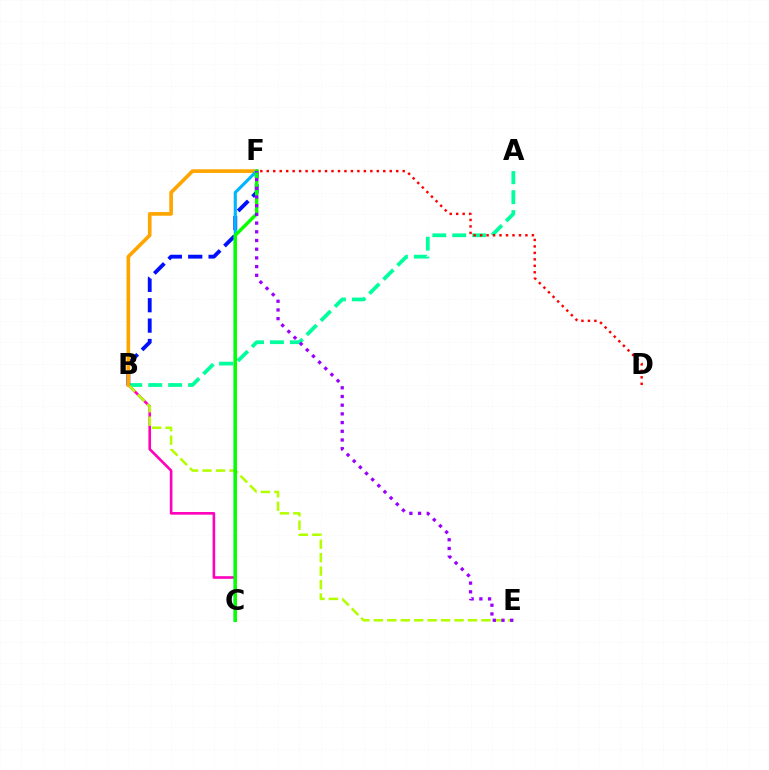{('B', 'C'): [{'color': '#ff00bd', 'line_style': 'solid', 'thickness': 1.89}], ('A', 'B'): [{'color': '#00ff9d', 'line_style': 'dashed', 'thickness': 2.71}], ('B', 'F'): [{'color': '#0010ff', 'line_style': 'dashed', 'thickness': 2.77}, {'color': '#ffa500', 'line_style': 'solid', 'thickness': 2.63}], ('B', 'E'): [{'color': '#b3ff00', 'line_style': 'dashed', 'thickness': 1.83}], ('C', 'F'): [{'color': '#00b5ff', 'line_style': 'solid', 'thickness': 2.24}, {'color': '#08ff00', 'line_style': 'solid', 'thickness': 2.48}], ('D', 'F'): [{'color': '#ff0000', 'line_style': 'dotted', 'thickness': 1.76}], ('E', 'F'): [{'color': '#9b00ff', 'line_style': 'dotted', 'thickness': 2.36}]}